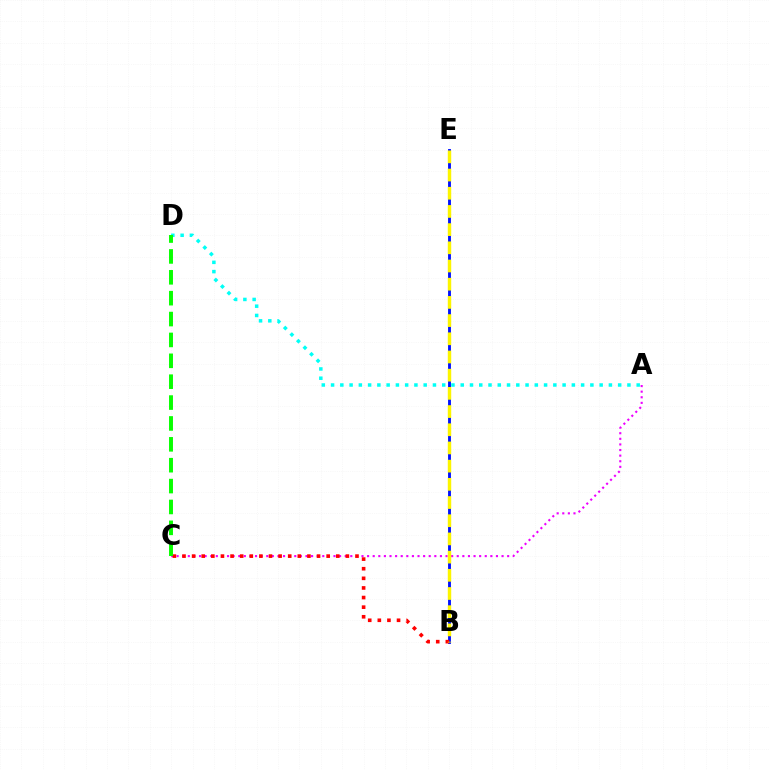{('A', 'C'): [{'color': '#ee00ff', 'line_style': 'dotted', 'thickness': 1.52}], ('B', 'E'): [{'color': '#0010ff', 'line_style': 'solid', 'thickness': 2.06}, {'color': '#fcf500', 'line_style': 'dashed', 'thickness': 2.47}], ('A', 'D'): [{'color': '#00fff6', 'line_style': 'dotted', 'thickness': 2.52}], ('B', 'C'): [{'color': '#ff0000', 'line_style': 'dotted', 'thickness': 2.61}], ('C', 'D'): [{'color': '#08ff00', 'line_style': 'dashed', 'thickness': 2.84}]}